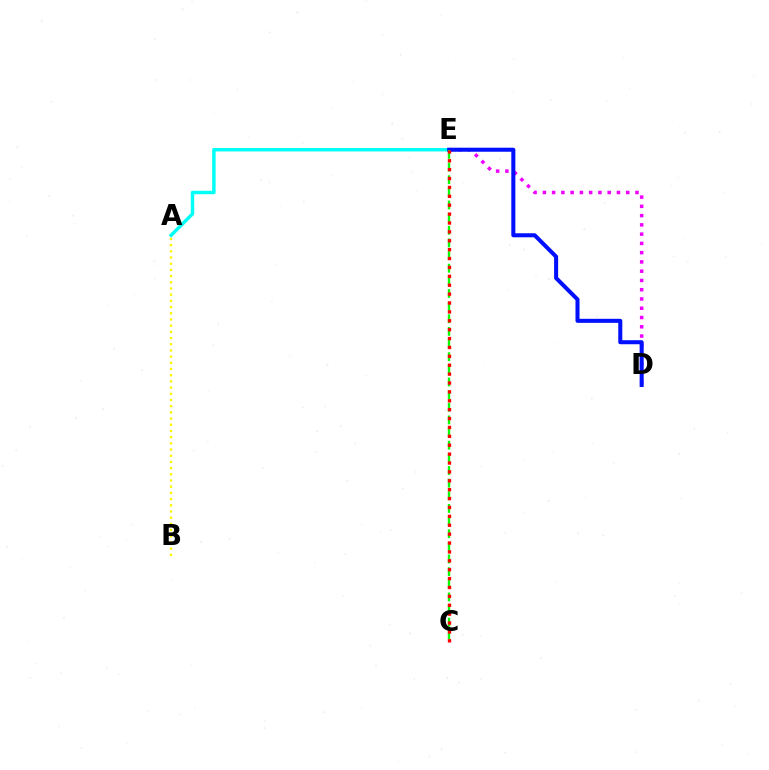{('D', 'E'): [{'color': '#ee00ff', 'line_style': 'dotted', 'thickness': 2.52}, {'color': '#0010ff', 'line_style': 'solid', 'thickness': 2.91}], ('A', 'E'): [{'color': '#00fff6', 'line_style': 'solid', 'thickness': 2.48}], ('A', 'B'): [{'color': '#fcf500', 'line_style': 'dotted', 'thickness': 1.68}], ('C', 'E'): [{'color': '#08ff00', 'line_style': 'dashed', 'thickness': 1.72}, {'color': '#ff0000', 'line_style': 'dotted', 'thickness': 2.42}]}